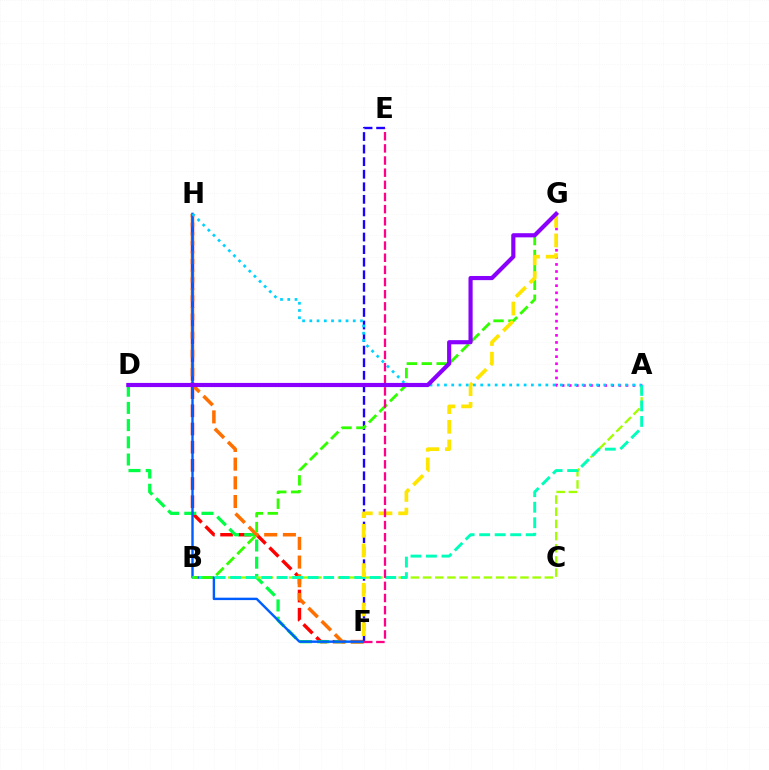{('A', 'G'): [{'color': '#fa00f9', 'line_style': 'dotted', 'thickness': 1.93}], ('F', 'H'): [{'color': '#ff0000', 'line_style': 'dashed', 'thickness': 2.47}, {'color': '#ff7000', 'line_style': 'dashed', 'thickness': 2.54}, {'color': '#005dff', 'line_style': 'solid', 'thickness': 1.73}], ('D', 'F'): [{'color': '#00ff45', 'line_style': 'dashed', 'thickness': 2.34}], ('E', 'F'): [{'color': '#1900ff', 'line_style': 'dashed', 'thickness': 1.71}, {'color': '#ff0088', 'line_style': 'dashed', 'thickness': 1.65}], ('A', 'B'): [{'color': '#a2ff00', 'line_style': 'dashed', 'thickness': 1.65}, {'color': '#00ffbb', 'line_style': 'dashed', 'thickness': 2.11}], ('B', 'G'): [{'color': '#31ff00', 'line_style': 'dashed', 'thickness': 2.03}], ('F', 'G'): [{'color': '#ffe600', 'line_style': 'dashed', 'thickness': 2.67}], ('A', 'H'): [{'color': '#00d3ff', 'line_style': 'dotted', 'thickness': 1.97}], ('D', 'G'): [{'color': '#8a00ff', 'line_style': 'solid', 'thickness': 2.99}]}